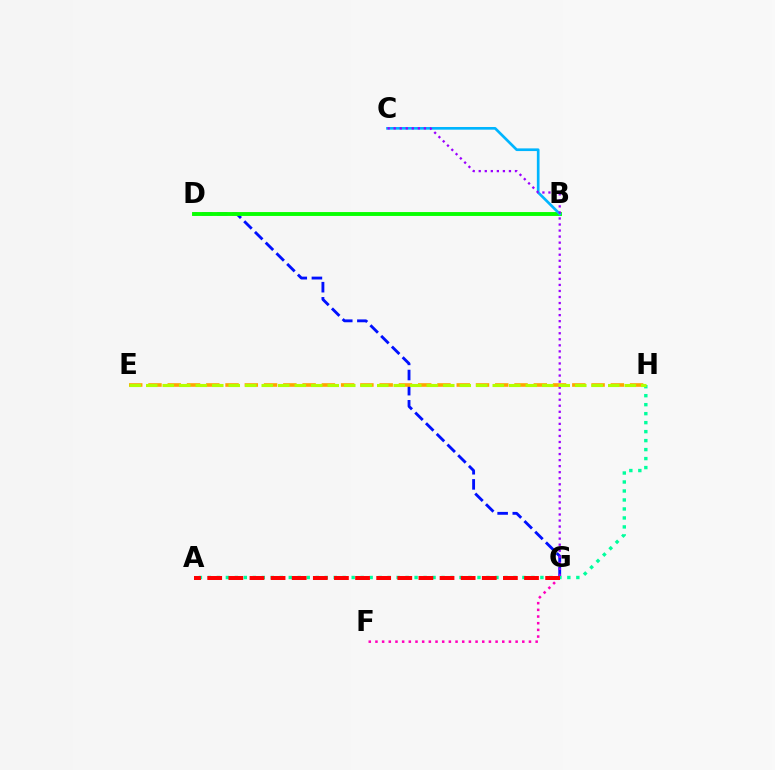{('D', 'G'): [{'color': '#0010ff', 'line_style': 'dashed', 'thickness': 2.06}], ('B', 'D'): [{'color': '#08ff00', 'line_style': 'solid', 'thickness': 2.8}], ('F', 'G'): [{'color': '#ff00bd', 'line_style': 'dotted', 'thickness': 1.81}], ('B', 'C'): [{'color': '#00b5ff', 'line_style': 'solid', 'thickness': 1.93}], ('E', 'H'): [{'color': '#ffa500', 'line_style': 'dashed', 'thickness': 2.62}, {'color': '#b3ff00', 'line_style': 'dashed', 'thickness': 2.24}], ('A', 'H'): [{'color': '#00ff9d', 'line_style': 'dotted', 'thickness': 2.44}], ('C', 'G'): [{'color': '#9b00ff', 'line_style': 'dotted', 'thickness': 1.64}], ('A', 'G'): [{'color': '#ff0000', 'line_style': 'dashed', 'thickness': 2.87}]}